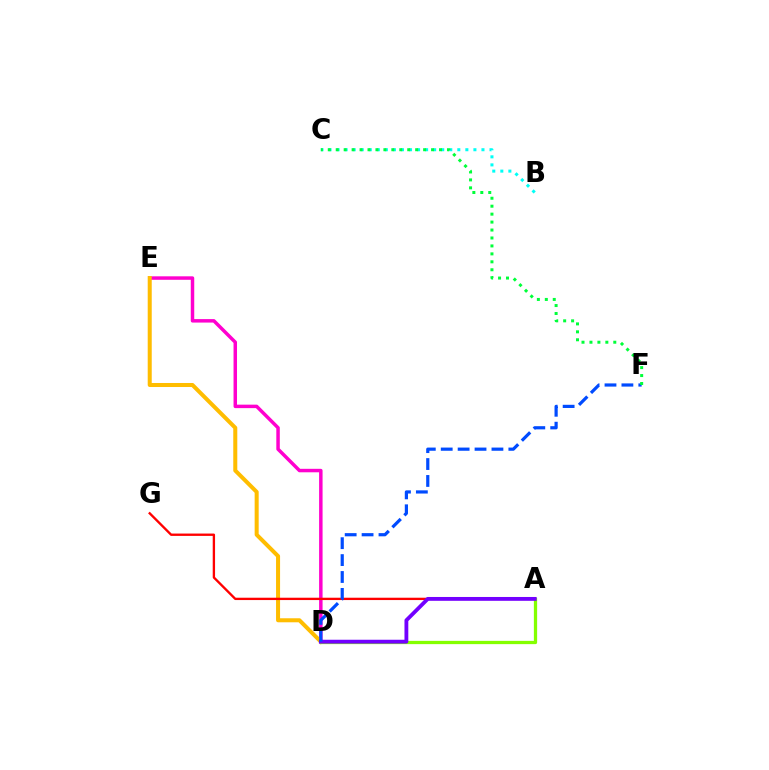{('D', 'E'): [{'color': '#ff00cf', 'line_style': 'solid', 'thickness': 2.5}, {'color': '#ffbd00', 'line_style': 'solid', 'thickness': 2.9}], ('A', 'D'): [{'color': '#84ff00', 'line_style': 'solid', 'thickness': 2.35}, {'color': '#7200ff', 'line_style': 'solid', 'thickness': 2.76}], ('A', 'G'): [{'color': '#ff0000', 'line_style': 'solid', 'thickness': 1.69}], ('B', 'C'): [{'color': '#00fff6', 'line_style': 'dotted', 'thickness': 2.19}], ('D', 'F'): [{'color': '#004bff', 'line_style': 'dashed', 'thickness': 2.3}], ('C', 'F'): [{'color': '#00ff39', 'line_style': 'dotted', 'thickness': 2.16}]}